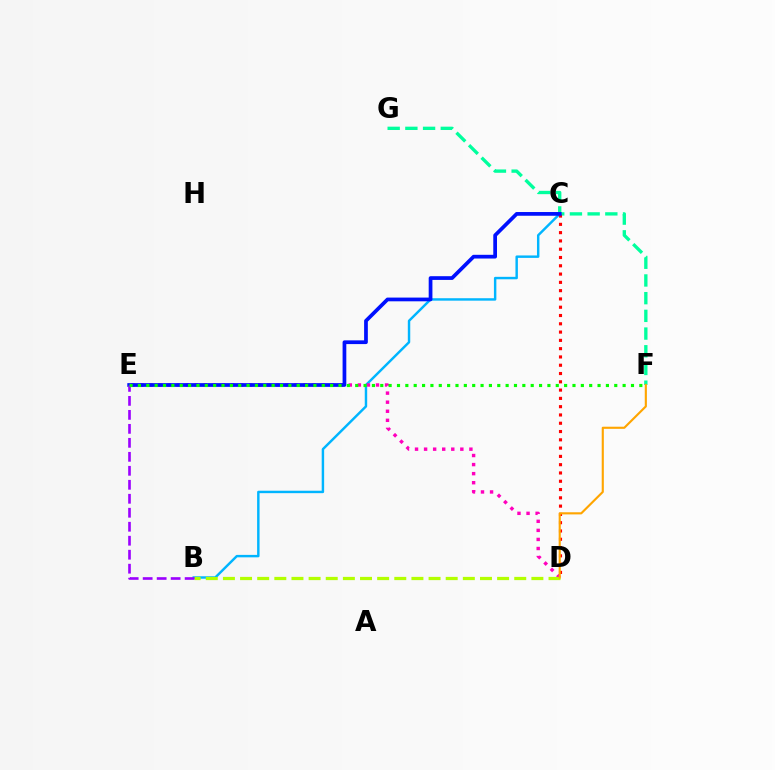{('B', 'C'): [{'color': '#00b5ff', 'line_style': 'solid', 'thickness': 1.76}], ('F', 'G'): [{'color': '#00ff9d', 'line_style': 'dashed', 'thickness': 2.4}], ('D', 'E'): [{'color': '#ff00bd', 'line_style': 'dotted', 'thickness': 2.46}], ('B', 'D'): [{'color': '#b3ff00', 'line_style': 'dashed', 'thickness': 2.33}], ('C', 'D'): [{'color': '#ff0000', 'line_style': 'dotted', 'thickness': 2.25}], ('C', 'E'): [{'color': '#0010ff', 'line_style': 'solid', 'thickness': 2.68}], ('D', 'F'): [{'color': '#ffa500', 'line_style': 'solid', 'thickness': 1.54}], ('B', 'E'): [{'color': '#9b00ff', 'line_style': 'dashed', 'thickness': 1.9}], ('E', 'F'): [{'color': '#08ff00', 'line_style': 'dotted', 'thickness': 2.27}]}